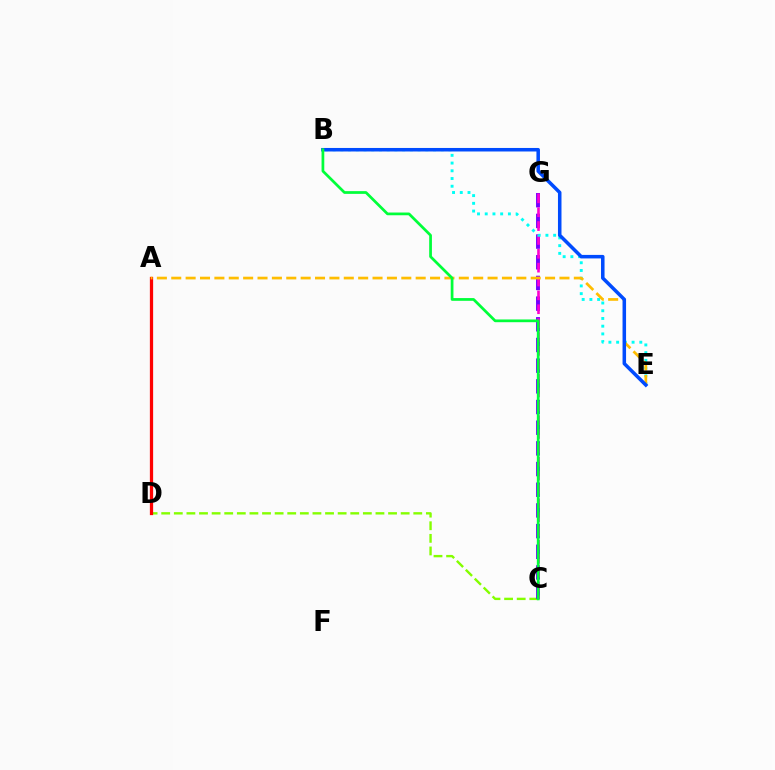{('C', 'D'): [{'color': '#84ff00', 'line_style': 'dashed', 'thickness': 1.71}], ('C', 'G'): [{'color': '#7200ff', 'line_style': 'dashed', 'thickness': 2.81}, {'color': '#ff00cf', 'line_style': 'dashed', 'thickness': 1.88}], ('B', 'E'): [{'color': '#00fff6', 'line_style': 'dotted', 'thickness': 2.1}, {'color': '#004bff', 'line_style': 'solid', 'thickness': 2.54}], ('A', 'D'): [{'color': '#ff0000', 'line_style': 'solid', 'thickness': 2.34}], ('A', 'E'): [{'color': '#ffbd00', 'line_style': 'dashed', 'thickness': 1.95}], ('B', 'C'): [{'color': '#00ff39', 'line_style': 'solid', 'thickness': 1.97}]}